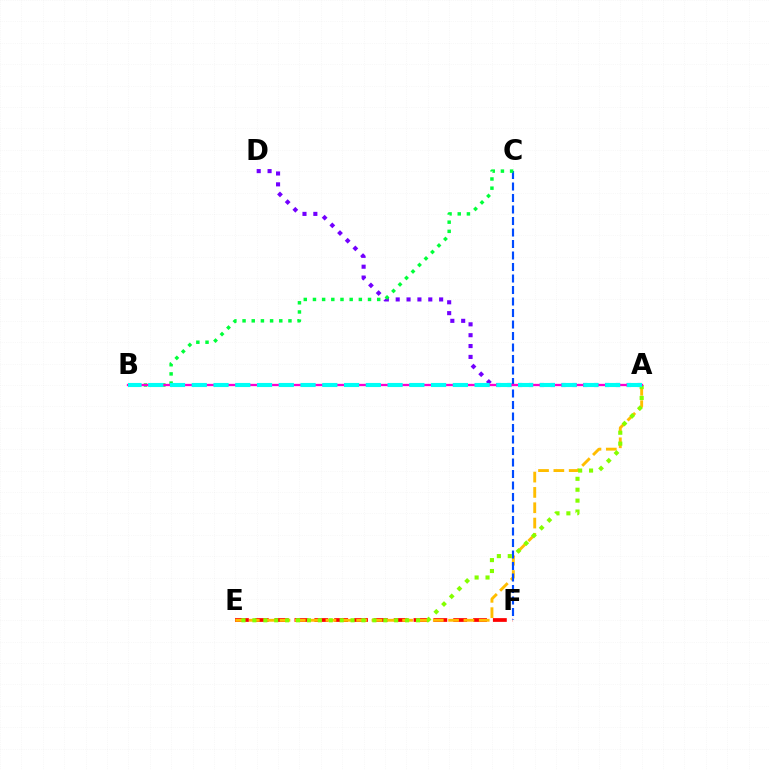{('E', 'F'): [{'color': '#ff0000', 'line_style': 'dashed', 'thickness': 2.7}], ('A', 'E'): [{'color': '#ffbd00', 'line_style': 'dashed', 'thickness': 2.08}, {'color': '#84ff00', 'line_style': 'dotted', 'thickness': 2.96}], ('C', 'F'): [{'color': '#004bff', 'line_style': 'dashed', 'thickness': 1.56}], ('A', 'D'): [{'color': '#7200ff', 'line_style': 'dotted', 'thickness': 2.95}], ('B', 'C'): [{'color': '#00ff39', 'line_style': 'dotted', 'thickness': 2.49}], ('A', 'B'): [{'color': '#ff00cf', 'line_style': 'solid', 'thickness': 1.66}, {'color': '#00fff6', 'line_style': 'dashed', 'thickness': 2.96}]}